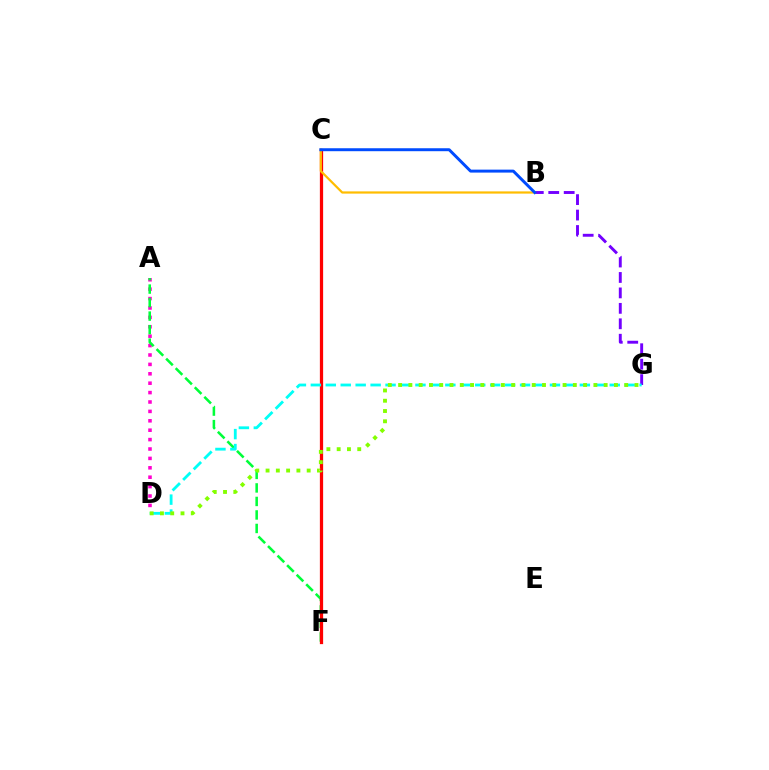{('A', 'D'): [{'color': '#ff00cf', 'line_style': 'dotted', 'thickness': 2.55}], ('A', 'F'): [{'color': '#00ff39', 'line_style': 'dashed', 'thickness': 1.84}], ('B', 'G'): [{'color': '#7200ff', 'line_style': 'dashed', 'thickness': 2.1}], ('C', 'F'): [{'color': '#ff0000', 'line_style': 'solid', 'thickness': 2.34}], ('D', 'G'): [{'color': '#00fff6', 'line_style': 'dashed', 'thickness': 2.03}, {'color': '#84ff00', 'line_style': 'dotted', 'thickness': 2.79}], ('B', 'C'): [{'color': '#ffbd00', 'line_style': 'solid', 'thickness': 1.6}, {'color': '#004bff', 'line_style': 'solid', 'thickness': 2.13}]}